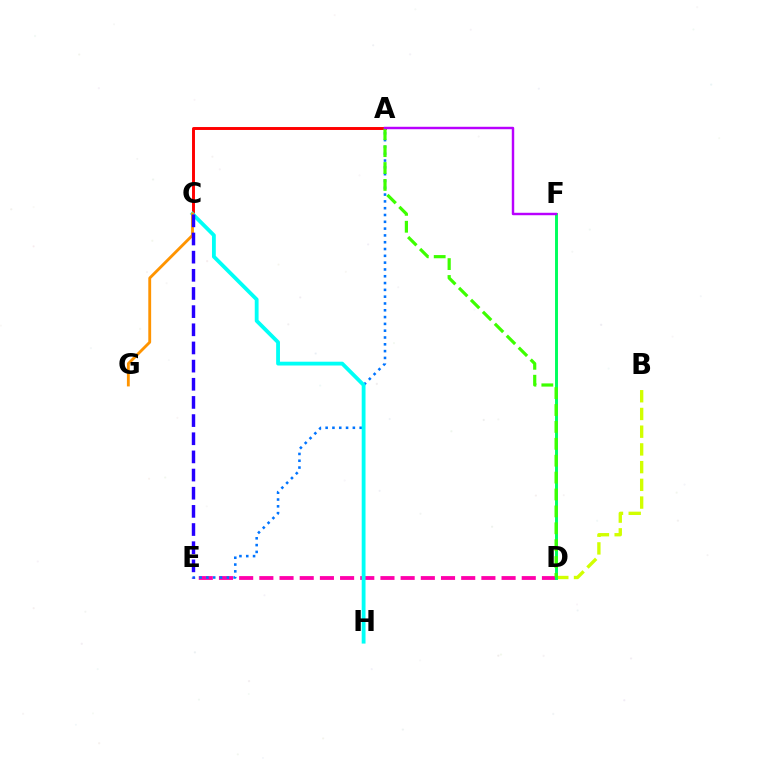{('A', 'C'): [{'color': '#ff0000', 'line_style': 'solid', 'thickness': 2.12}], ('B', 'D'): [{'color': '#d1ff00', 'line_style': 'dashed', 'thickness': 2.41}], ('D', 'E'): [{'color': '#ff00ac', 'line_style': 'dashed', 'thickness': 2.74}], ('A', 'E'): [{'color': '#0074ff', 'line_style': 'dotted', 'thickness': 1.85}], ('C', 'H'): [{'color': '#00fff6', 'line_style': 'solid', 'thickness': 2.75}], ('C', 'G'): [{'color': '#ff9400', 'line_style': 'solid', 'thickness': 2.05}], ('D', 'F'): [{'color': '#00ff5c', 'line_style': 'solid', 'thickness': 2.12}], ('C', 'E'): [{'color': '#2500ff', 'line_style': 'dashed', 'thickness': 2.47}], ('A', 'D'): [{'color': '#3dff00', 'line_style': 'dashed', 'thickness': 2.3}], ('A', 'F'): [{'color': '#b900ff', 'line_style': 'solid', 'thickness': 1.76}]}